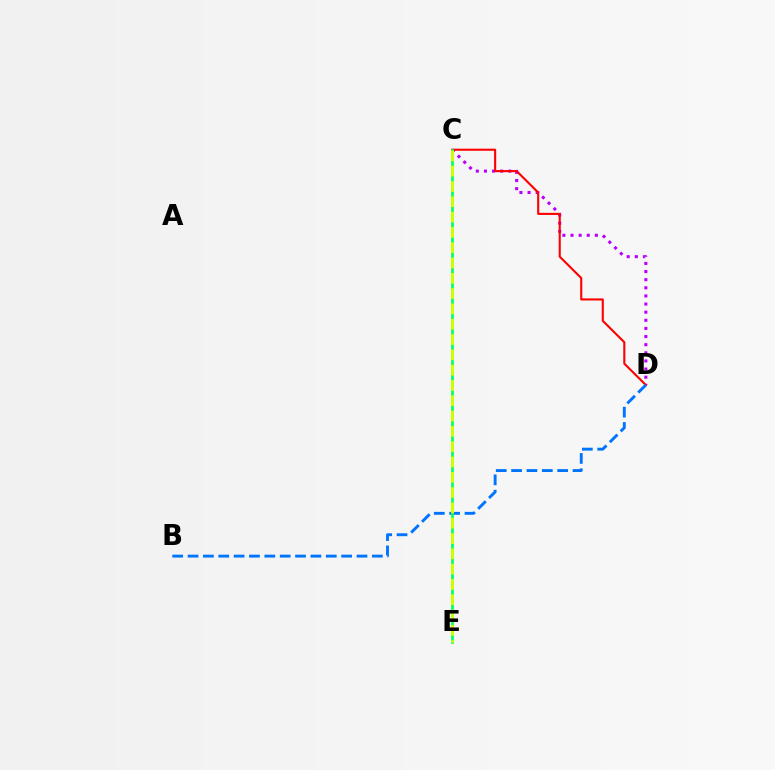{('C', 'D'): [{'color': '#b900ff', 'line_style': 'dotted', 'thickness': 2.21}, {'color': '#ff0000', 'line_style': 'solid', 'thickness': 1.51}], ('B', 'D'): [{'color': '#0074ff', 'line_style': 'dashed', 'thickness': 2.09}], ('C', 'E'): [{'color': '#00ff5c', 'line_style': 'solid', 'thickness': 1.92}, {'color': '#d1ff00', 'line_style': 'dashed', 'thickness': 2.08}]}